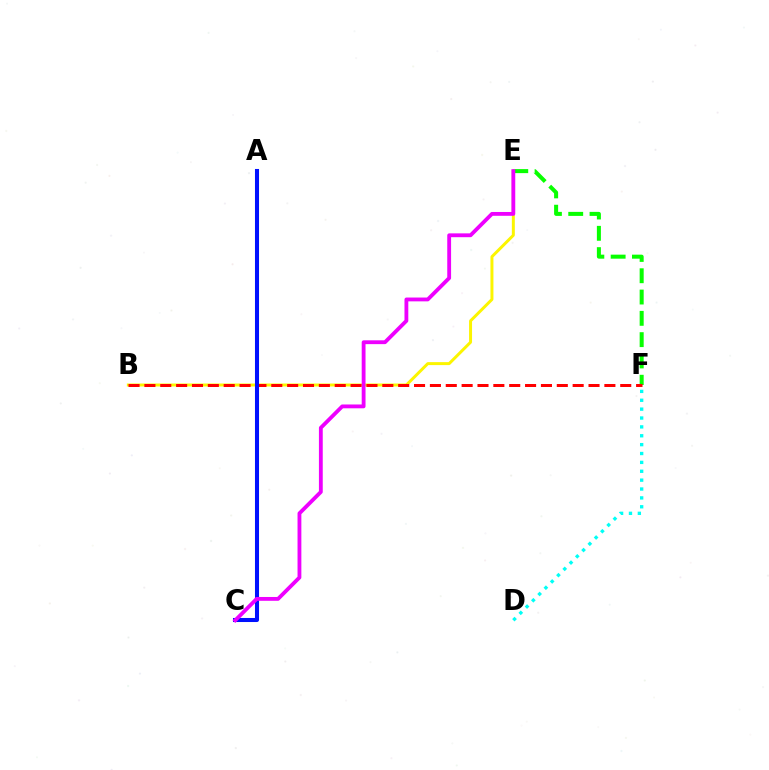{('E', 'F'): [{'color': '#08ff00', 'line_style': 'dashed', 'thickness': 2.89}], ('B', 'E'): [{'color': '#fcf500', 'line_style': 'solid', 'thickness': 2.14}], ('B', 'F'): [{'color': '#ff0000', 'line_style': 'dashed', 'thickness': 2.15}], ('A', 'C'): [{'color': '#0010ff', 'line_style': 'solid', 'thickness': 2.92}], ('D', 'F'): [{'color': '#00fff6', 'line_style': 'dotted', 'thickness': 2.41}], ('C', 'E'): [{'color': '#ee00ff', 'line_style': 'solid', 'thickness': 2.76}]}